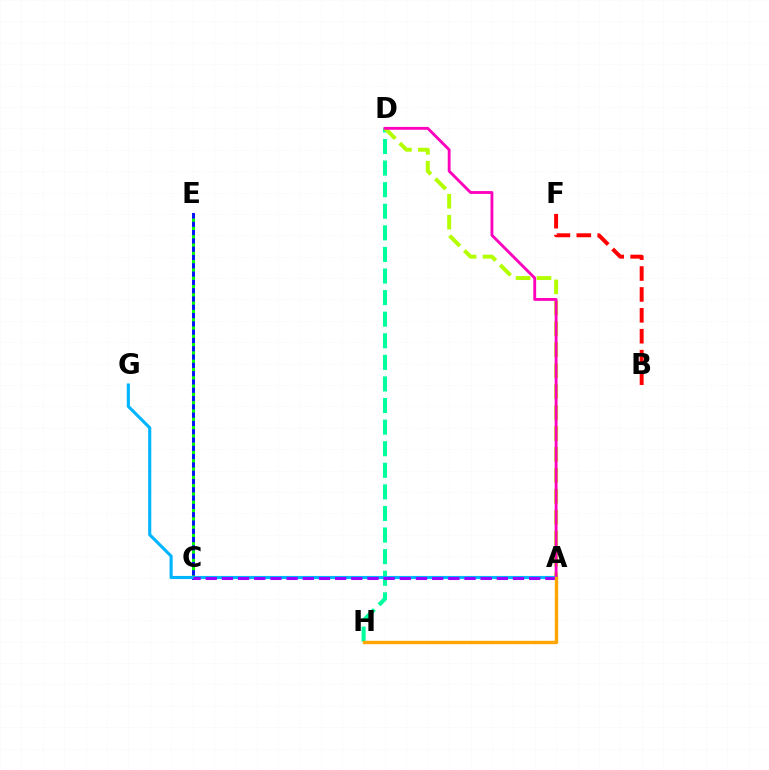{('D', 'H'): [{'color': '#00ff9d', 'line_style': 'dashed', 'thickness': 2.93}], ('C', 'E'): [{'color': '#0010ff', 'line_style': 'solid', 'thickness': 2.11}, {'color': '#08ff00', 'line_style': 'dotted', 'thickness': 2.25}], ('A', 'D'): [{'color': '#b3ff00', 'line_style': 'dashed', 'thickness': 2.84}, {'color': '#ff00bd', 'line_style': 'solid', 'thickness': 2.05}], ('A', 'G'): [{'color': '#00b5ff', 'line_style': 'solid', 'thickness': 2.25}], ('B', 'F'): [{'color': '#ff0000', 'line_style': 'dashed', 'thickness': 2.84}], ('A', 'C'): [{'color': '#9b00ff', 'line_style': 'dashed', 'thickness': 2.2}], ('A', 'H'): [{'color': '#ffa500', 'line_style': 'solid', 'thickness': 2.44}]}